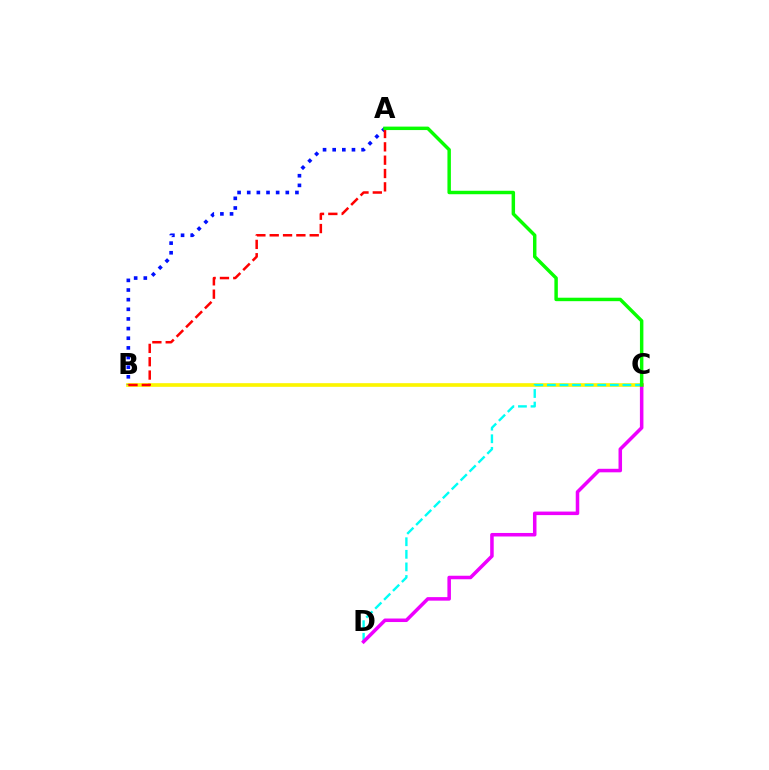{('B', 'C'): [{'color': '#fcf500', 'line_style': 'solid', 'thickness': 2.64}], ('A', 'B'): [{'color': '#0010ff', 'line_style': 'dotted', 'thickness': 2.62}, {'color': '#ff0000', 'line_style': 'dashed', 'thickness': 1.81}], ('C', 'D'): [{'color': '#00fff6', 'line_style': 'dashed', 'thickness': 1.71}, {'color': '#ee00ff', 'line_style': 'solid', 'thickness': 2.54}], ('A', 'C'): [{'color': '#08ff00', 'line_style': 'solid', 'thickness': 2.49}]}